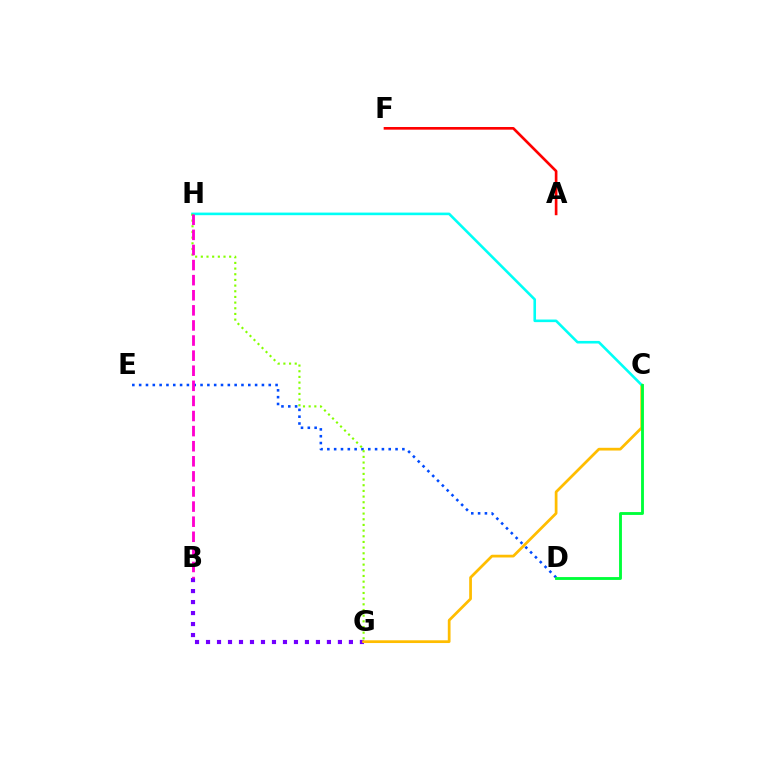{('D', 'E'): [{'color': '#004bff', 'line_style': 'dotted', 'thickness': 1.85}], ('B', 'G'): [{'color': '#7200ff', 'line_style': 'dotted', 'thickness': 2.99}], ('C', 'G'): [{'color': '#ffbd00', 'line_style': 'solid', 'thickness': 1.97}], ('C', 'H'): [{'color': '#00fff6', 'line_style': 'solid', 'thickness': 1.87}], ('C', 'D'): [{'color': '#00ff39', 'line_style': 'solid', 'thickness': 2.06}], ('A', 'F'): [{'color': '#ff0000', 'line_style': 'solid', 'thickness': 1.92}], ('G', 'H'): [{'color': '#84ff00', 'line_style': 'dotted', 'thickness': 1.54}], ('B', 'H'): [{'color': '#ff00cf', 'line_style': 'dashed', 'thickness': 2.05}]}